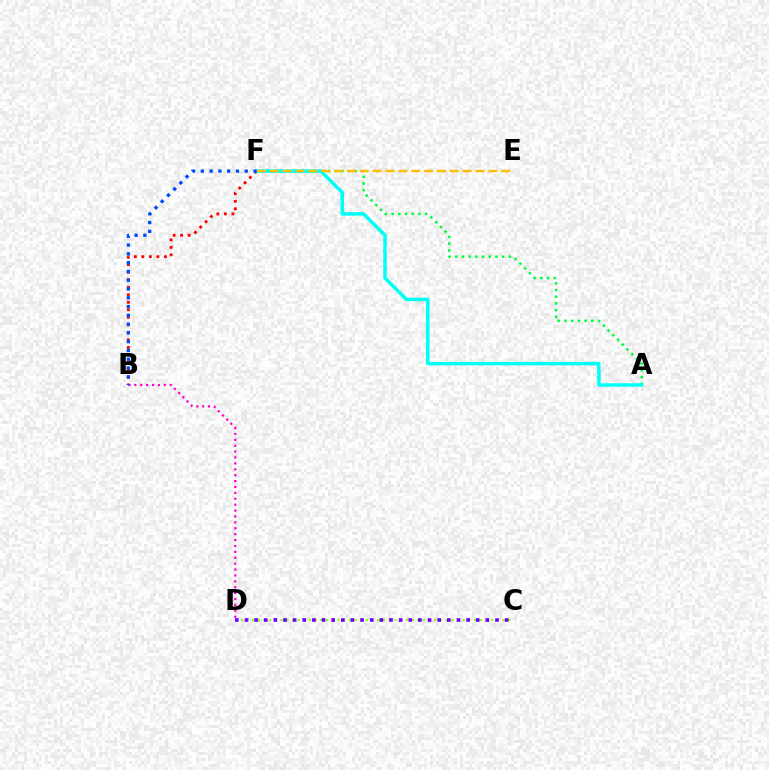{('A', 'F'): [{'color': '#00ff39', 'line_style': 'dotted', 'thickness': 1.82}, {'color': '#00fff6', 'line_style': 'solid', 'thickness': 2.51}], ('B', 'F'): [{'color': '#ff0000', 'line_style': 'dotted', 'thickness': 2.04}, {'color': '#004bff', 'line_style': 'dotted', 'thickness': 2.39}], ('C', 'D'): [{'color': '#84ff00', 'line_style': 'dotted', 'thickness': 1.55}, {'color': '#7200ff', 'line_style': 'dotted', 'thickness': 2.62}], ('E', 'F'): [{'color': '#ffbd00', 'line_style': 'dashed', 'thickness': 1.75}], ('B', 'D'): [{'color': '#ff00cf', 'line_style': 'dotted', 'thickness': 1.6}]}